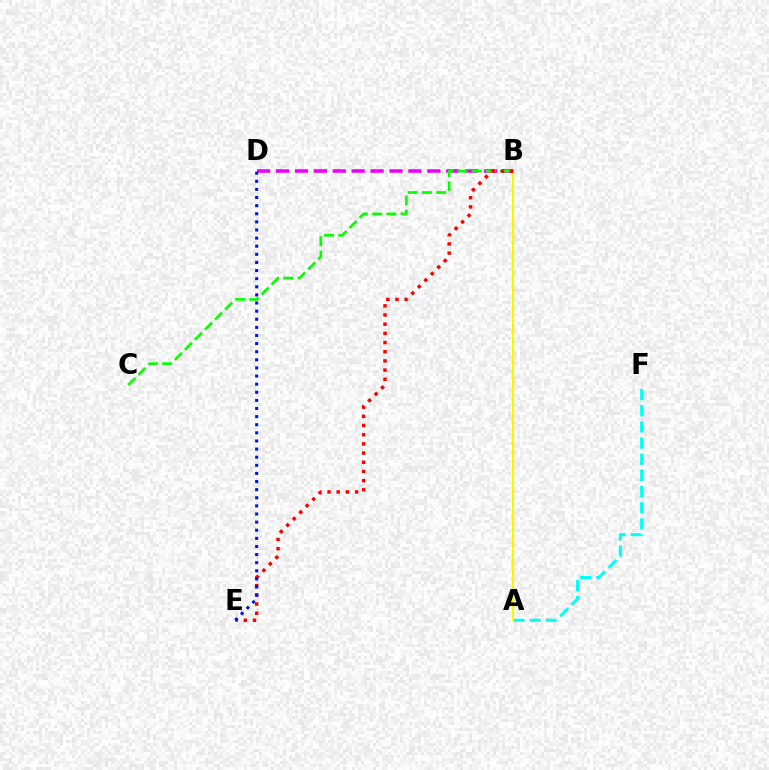{('B', 'D'): [{'color': '#ee00ff', 'line_style': 'dashed', 'thickness': 2.57}], ('B', 'C'): [{'color': '#08ff00', 'line_style': 'dashed', 'thickness': 1.93}], ('A', 'F'): [{'color': '#00fff6', 'line_style': 'dashed', 'thickness': 2.2}], ('A', 'B'): [{'color': '#fcf500', 'line_style': 'solid', 'thickness': 1.58}], ('B', 'E'): [{'color': '#ff0000', 'line_style': 'dotted', 'thickness': 2.49}], ('D', 'E'): [{'color': '#0010ff', 'line_style': 'dotted', 'thickness': 2.2}]}